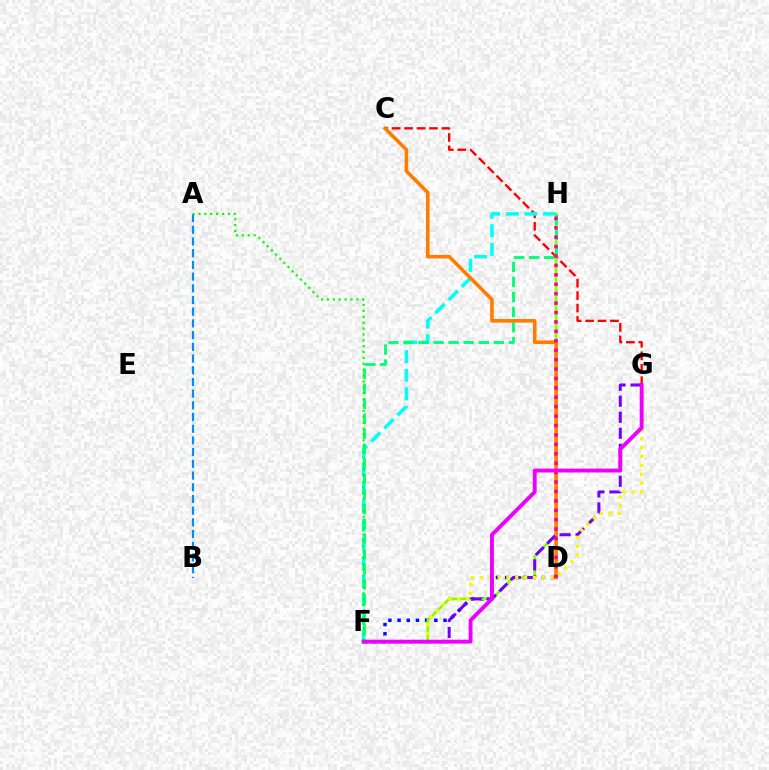{('D', 'F'): [{'color': '#0010ff', 'line_style': 'dotted', 'thickness': 2.5}], ('C', 'G'): [{'color': '#ff0000', 'line_style': 'dashed', 'thickness': 1.69}], ('F', 'H'): [{'color': '#00fff6', 'line_style': 'dashed', 'thickness': 2.53}, {'color': '#84ff00', 'line_style': 'solid', 'thickness': 1.93}, {'color': '#00ff74', 'line_style': 'dashed', 'thickness': 2.04}], ('C', 'D'): [{'color': '#ff7c00', 'line_style': 'solid', 'thickness': 2.59}], ('A', 'B'): [{'color': '#008cff', 'line_style': 'dashed', 'thickness': 1.59}], ('F', 'G'): [{'color': '#7200ff', 'line_style': 'dashed', 'thickness': 2.18}, {'color': '#fcf500', 'line_style': 'dotted', 'thickness': 2.4}, {'color': '#ee00ff', 'line_style': 'solid', 'thickness': 2.79}], ('D', 'H'): [{'color': '#ff0094', 'line_style': 'dotted', 'thickness': 2.56}], ('A', 'F'): [{'color': '#08ff00', 'line_style': 'dotted', 'thickness': 1.6}]}